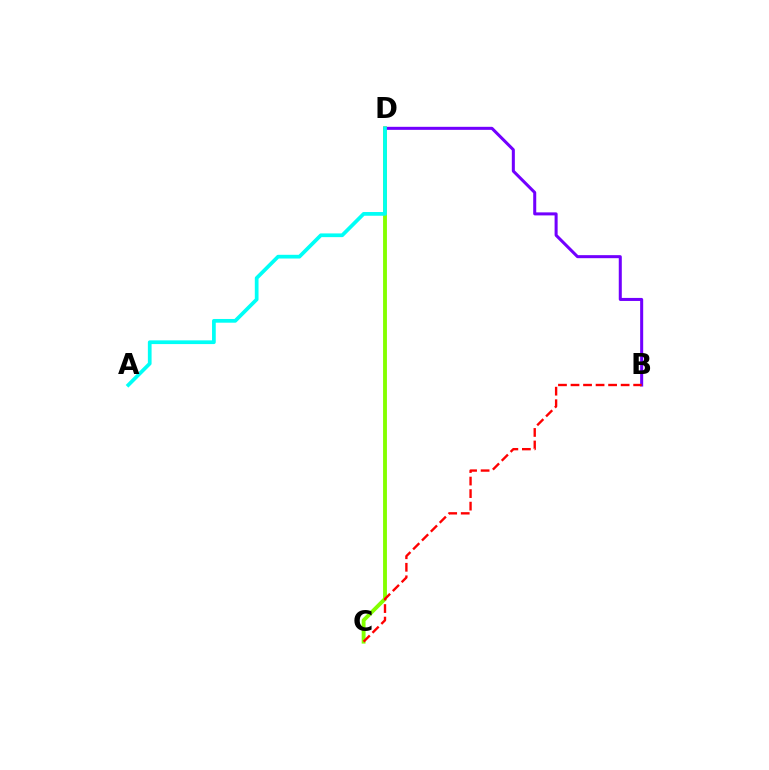{('C', 'D'): [{'color': '#84ff00', 'line_style': 'solid', 'thickness': 2.79}], ('B', 'D'): [{'color': '#7200ff', 'line_style': 'solid', 'thickness': 2.18}], ('B', 'C'): [{'color': '#ff0000', 'line_style': 'dashed', 'thickness': 1.7}], ('A', 'D'): [{'color': '#00fff6', 'line_style': 'solid', 'thickness': 2.68}]}